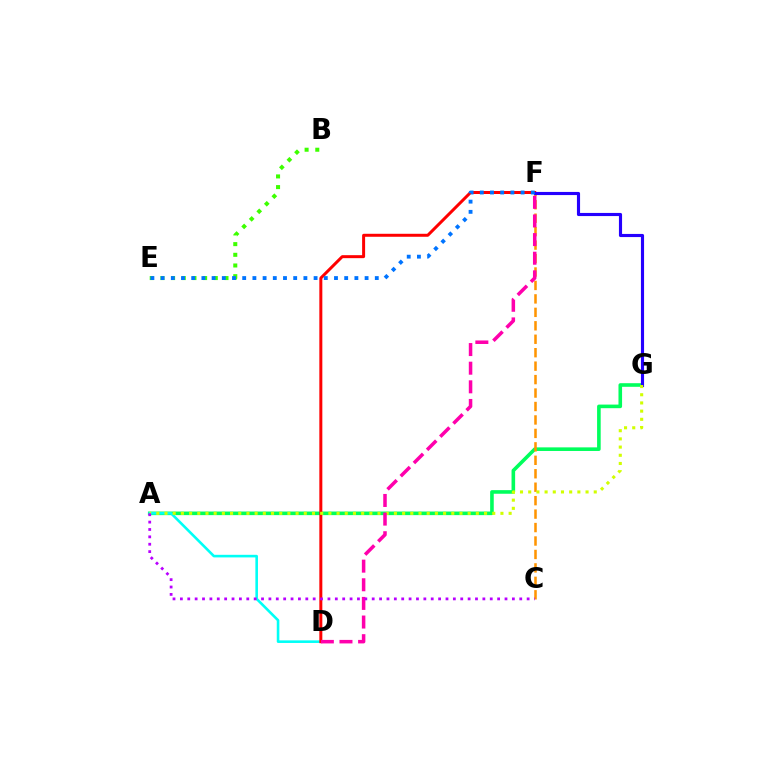{('A', 'G'): [{'color': '#00ff5c', 'line_style': 'solid', 'thickness': 2.59}, {'color': '#d1ff00', 'line_style': 'dotted', 'thickness': 2.23}], ('A', 'D'): [{'color': '#00fff6', 'line_style': 'solid', 'thickness': 1.87}], ('D', 'F'): [{'color': '#ff0000', 'line_style': 'solid', 'thickness': 2.15}, {'color': '#ff00ac', 'line_style': 'dashed', 'thickness': 2.53}], ('C', 'F'): [{'color': '#ff9400', 'line_style': 'dashed', 'thickness': 1.83}], ('F', 'G'): [{'color': '#2500ff', 'line_style': 'solid', 'thickness': 2.25}], ('B', 'E'): [{'color': '#3dff00', 'line_style': 'dotted', 'thickness': 2.9}], ('A', 'C'): [{'color': '#b900ff', 'line_style': 'dotted', 'thickness': 2.0}], ('E', 'F'): [{'color': '#0074ff', 'line_style': 'dotted', 'thickness': 2.77}]}